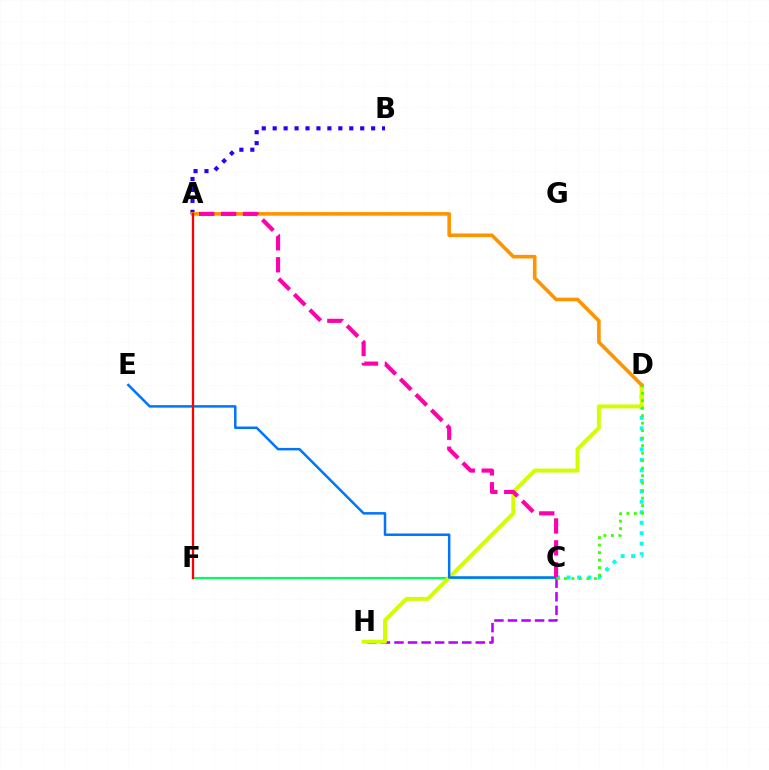{('C', 'D'): [{'color': '#00fff6', 'line_style': 'dotted', 'thickness': 2.85}, {'color': '#3dff00', 'line_style': 'dotted', 'thickness': 2.04}], ('A', 'B'): [{'color': '#2500ff', 'line_style': 'dotted', 'thickness': 2.97}], ('C', 'F'): [{'color': '#00ff5c', 'line_style': 'solid', 'thickness': 1.58}], ('C', 'H'): [{'color': '#b900ff', 'line_style': 'dashed', 'thickness': 1.84}], ('D', 'H'): [{'color': '#d1ff00', 'line_style': 'solid', 'thickness': 2.83}], ('C', 'E'): [{'color': '#0074ff', 'line_style': 'solid', 'thickness': 1.8}], ('A', 'D'): [{'color': '#ff9400', 'line_style': 'solid', 'thickness': 2.6}], ('A', 'C'): [{'color': '#ff00ac', 'line_style': 'dashed', 'thickness': 2.98}], ('A', 'F'): [{'color': '#ff0000', 'line_style': 'solid', 'thickness': 1.64}]}